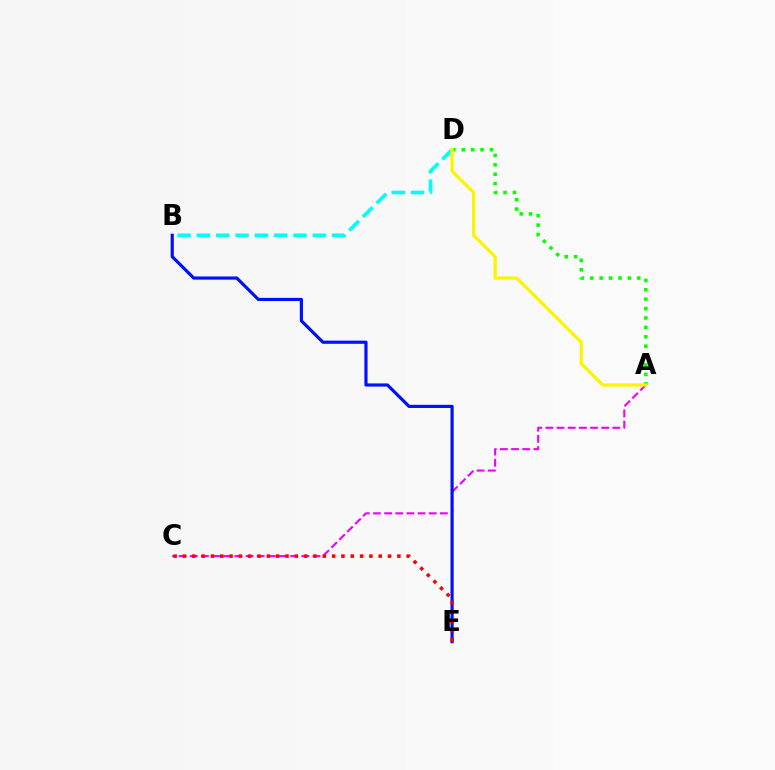{('B', 'D'): [{'color': '#00fff6', 'line_style': 'dashed', 'thickness': 2.62}], ('A', 'C'): [{'color': '#ee00ff', 'line_style': 'dashed', 'thickness': 1.52}], ('A', 'D'): [{'color': '#08ff00', 'line_style': 'dotted', 'thickness': 2.55}, {'color': '#fcf500', 'line_style': 'solid', 'thickness': 2.33}], ('B', 'E'): [{'color': '#0010ff', 'line_style': 'solid', 'thickness': 2.29}], ('C', 'E'): [{'color': '#ff0000', 'line_style': 'dotted', 'thickness': 2.53}]}